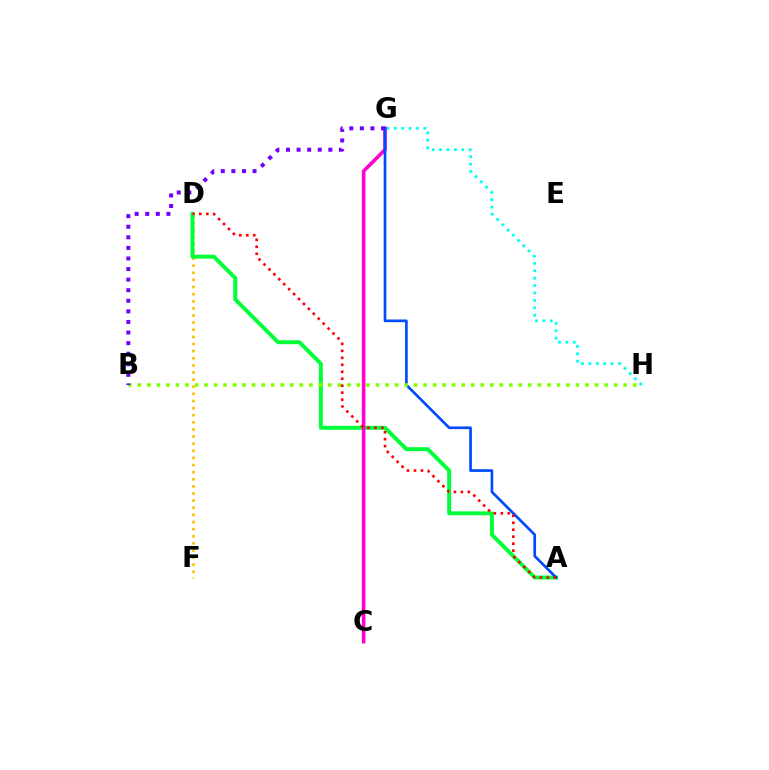{('D', 'F'): [{'color': '#ffbd00', 'line_style': 'dotted', 'thickness': 1.93}], ('A', 'D'): [{'color': '#00ff39', 'line_style': 'solid', 'thickness': 2.84}, {'color': '#ff0000', 'line_style': 'dotted', 'thickness': 1.89}], ('G', 'H'): [{'color': '#00fff6', 'line_style': 'dotted', 'thickness': 2.01}], ('C', 'G'): [{'color': '#ff00cf', 'line_style': 'solid', 'thickness': 2.57}], ('A', 'G'): [{'color': '#004bff', 'line_style': 'solid', 'thickness': 1.93}], ('B', 'H'): [{'color': '#84ff00', 'line_style': 'dotted', 'thickness': 2.59}], ('B', 'G'): [{'color': '#7200ff', 'line_style': 'dotted', 'thickness': 2.87}]}